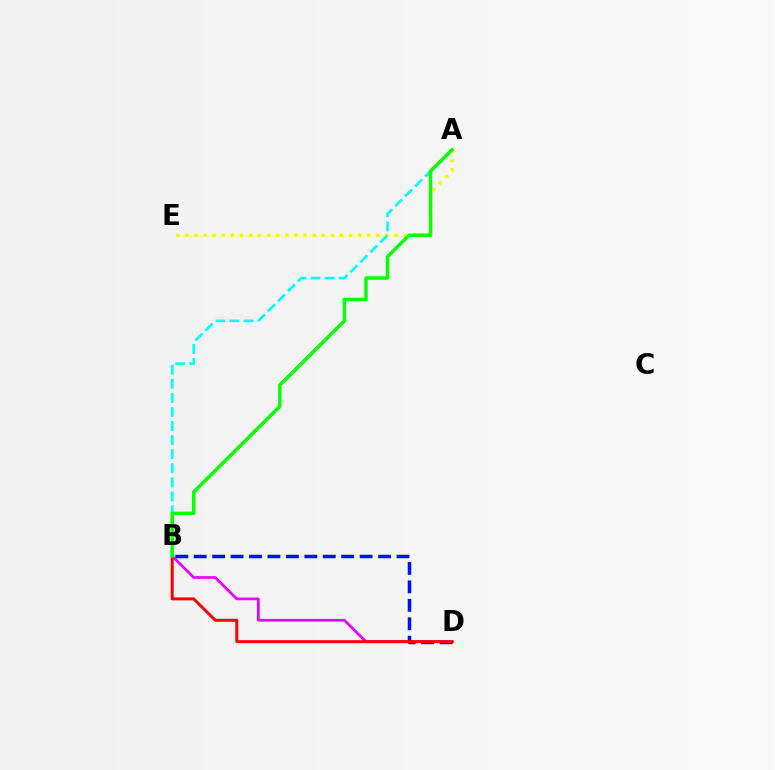{('B', 'D'): [{'color': '#ee00ff', 'line_style': 'solid', 'thickness': 1.96}, {'color': '#0010ff', 'line_style': 'dashed', 'thickness': 2.5}, {'color': '#ff0000', 'line_style': 'solid', 'thickness': 2.14}], ('A', 'E'): [{'color': '#fcf500', 'line_style': 'dotted', 'thickness': 2.47}], ('A', 'B'): [{'color': '#00fff6', 'line_style': 'dashed', 'thickness': 1.91}, {'color': '#08ff00', 'line_style': 'solid', 'thickness': 2.48}]}